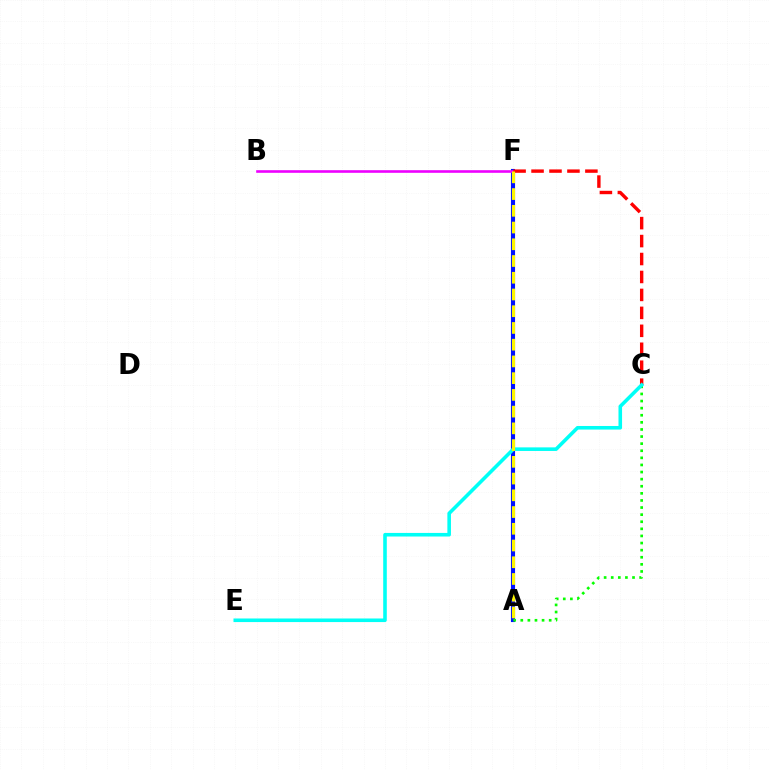{('A', 'F'): [{'color': '#0010ff', 'line_style': 'solid', 'thickness': 2.96}, {'color': '#fcf500', 'line_style': 'dashed', 'thickness': 2.27}], ('A', 'C'): [{'color': '#08ff00', 'line_style': 'dotted', 'thickness': 1.93}], ('B', 'F'): [{'color': '#ee00ff', 'line_style': 'solid', 'thickness': 1.89}], ('C', 'F'): [{'color': '#ff0000', 'line_style': 'dashed', 'thickness': 2.44}], ('C', 'E'): [{'color': '#00fff6', 'line_style': 'solid', 'thickness': 2.58}]}